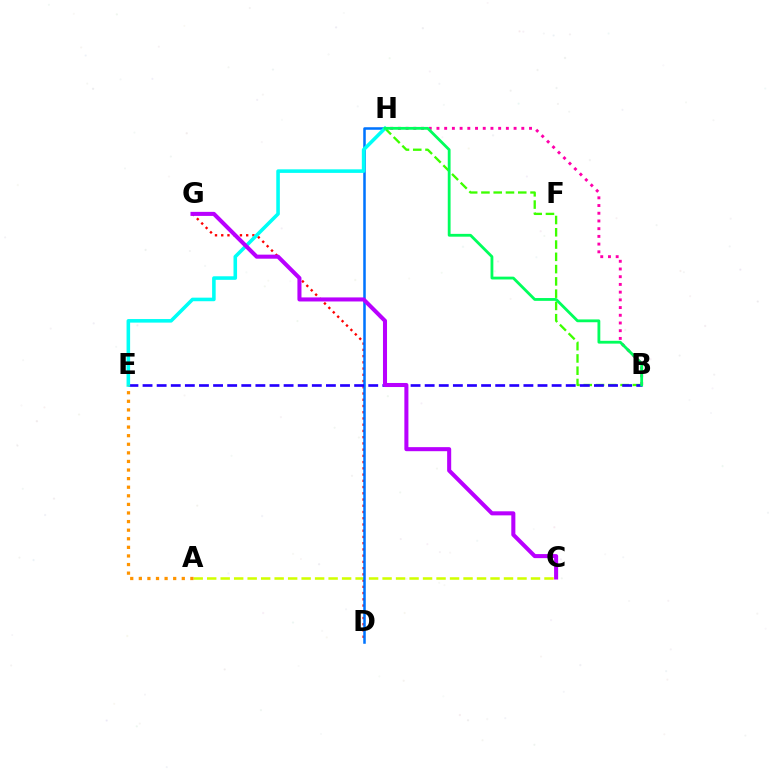{('D', 'G'): [{'color': '#ff0000', 'line_style': 'dotted', 'thickness': 1.69}], ('A', 'C'): [{'color': '#d1ff00', 'line_style': 'dashed', 'thickness': 1.83}], ('B', 'H'): [{'color': '#ff00ac', 'line_style': 'dotted', 'thickness': 2.1}, {'color': '#3dff00', 'line_style': 'dashed', 'thickness': 1.67}, {'color': '#00ff5c', 'line_style': 'solid', 'thickness': 2.03}], ('D', 'H'): [{'color': '#0074ff', 'line_style': 'solid', 'thickness': 1.82}], ('B', 'E'): [{'color': '#2500ff', 'line_style': 'dashed', 'thickness': 1.92}], ('E', 'H'): [{'color': '#00fff6', 'line_style': 'solid', 'thickness': 2.57}], ('A', 'E'): [{'color': '#ff9400', 'line_style': 'dotted', 'thickness': 2.33}], ('C', 'G'): [{'color': '#b900ff', 'line_style': 'solid', 'thickness': 2.92}]}